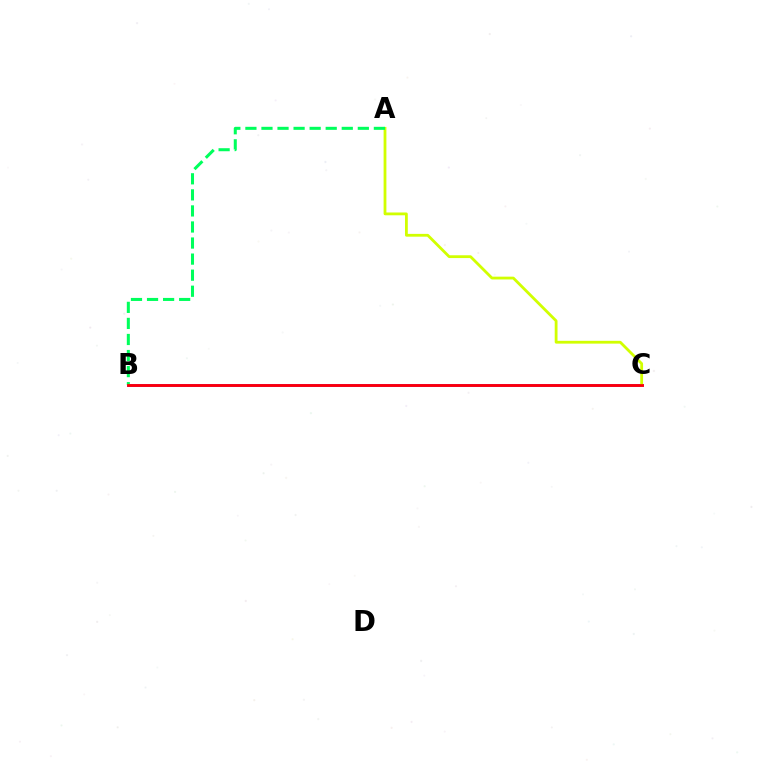{('B', 'C'): [{'color': '#0074ff', 'line_style': 'solid', 'thickness': 1.87}, {'color': '#b900ff', 'line_style': 'solid', 'thickness': 1.88}, {'color': '#ff0000', 'line_style': 'solid', 'thickness': 1.96}], ('A', 'C'): [{'color': '#d1ff00', 'line_style': 'solid', 'thickness': 2.01}], ('A', 'B'): [{'color': '#00ff5c', 'line_style': 'dashed', 'thickness': 2.18}]}